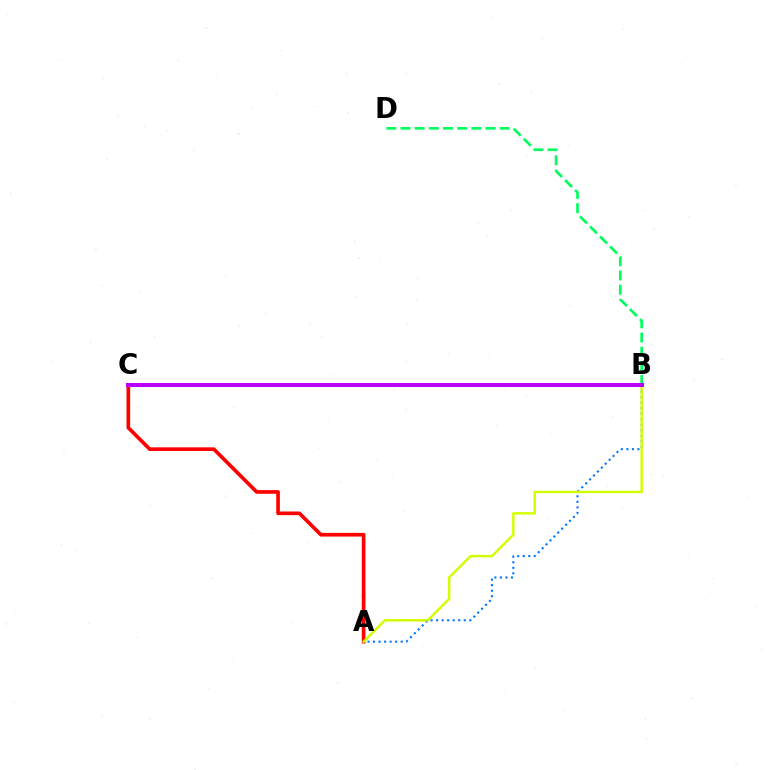{('A', 'B'): [{'color': '#0074ff', 'line_style': 'dotted', 'thickness': 1.5}, {'color': '#d1ff00', 'line_style': 'solid', 'thickness': 1.76}], ('B', 'D'): [{'color': '#00ff5c', 'line_style': 'dashed', 'thickness': 1.93}], ('A', 'C'): [{'color': '#ff0000', 'line_style': 'solid', 'thickness': 2.64}], ('B', 'C'): [{'color': '#b900ff', 'line_style': 'solid', 'thickness': 2.93}]}